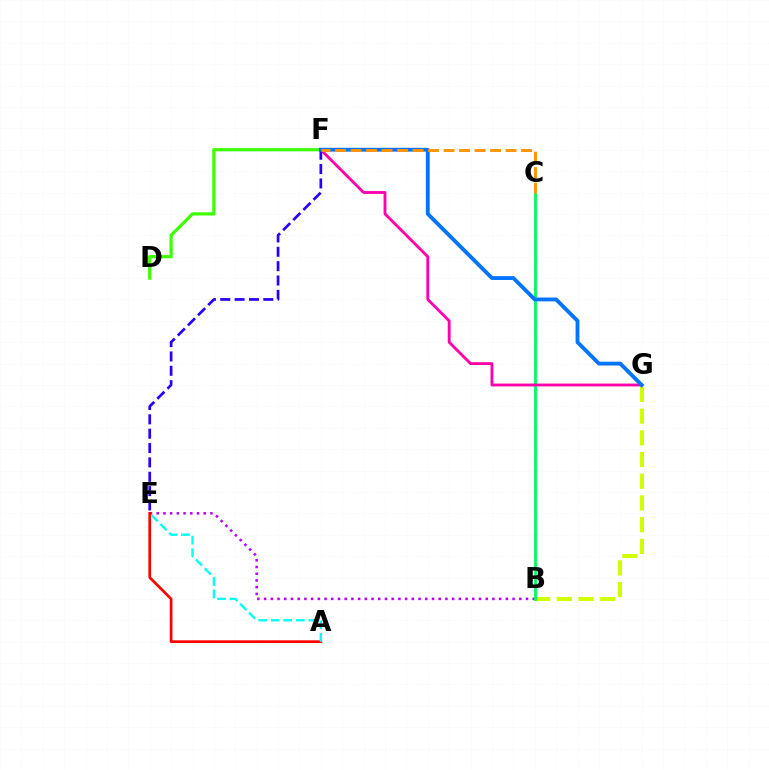{('B', 'E'): [{'color': '#b900ff', 'line_style': 'dotted', 'thickness': 1.82}], ('B', 'G'): [{'color': '#d1ff00', 'line_style': 'dashed', 'thickness': 2.95}], ('A', 'E'): [{'color': '#ff0000', 'line_style': 'solid', 'thickness': 1.96}, {'color': '#00fff6', 'line_style': 'dashed', 'thickness': 1.7}], ('B', 'C'): [{'color': '#00ff5c', 'line_style': 'solid', 'thickness': 2.04}], ('F', 'G'): [{'color': '#ff00ac', 'line_style': 'solid', 'thickness': 2.05}, {'color': '#0074ff', 'line_style': 'solid', 'thickness': 2.76}], ('D', 'F'): [{'color': '#3dff00', 'line_style': 'solid', 'thickness': 2.32}], ('E', 'F'): [{'color': '#2500ff', 'line_style': 'dashed', 'thickness': 1.95}], ('C', 'F'): [{'color': '#ff9400', 'line_style': 'dashed', 'thickness': 2.11}]}